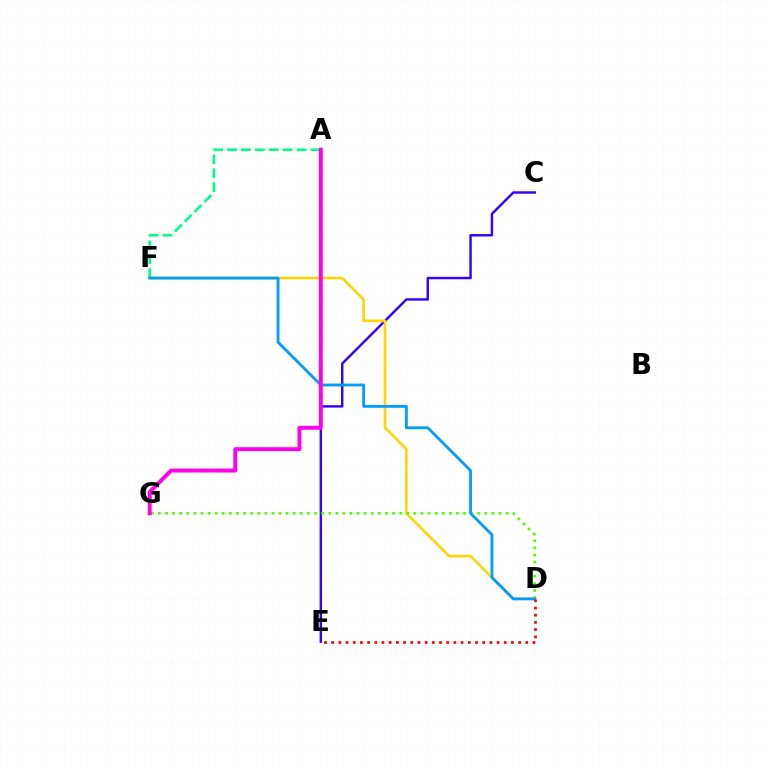{('C', 'E'): [{'color': '#3700ff', 'line_style': 'solid', 'thickness': 1.76}], ('A', 'F'): [{'color': '#00ff86', 'line_style': 'dashed', 'thickness': 1.89}], ('D', 'F'): [{'color': '#ffd500', 'line_style': 'solid', 'thickness': 1.86}, {'color': '#009eff', 'line_style': 'solid', 'thickness': 2.03}], ('D', 'G'): [{'color': '#4fff00', 'line_style': 'dotted', 'thickness': 1.93}], ('A', 'G'): [{'color': '#ff00ed', 'line_style': 'solid', 'thickness': 2.83}], ('D', 'E'): [{'color': '#ff0000', 'line_style': 'dotted', 'thickness': 1.95}]}